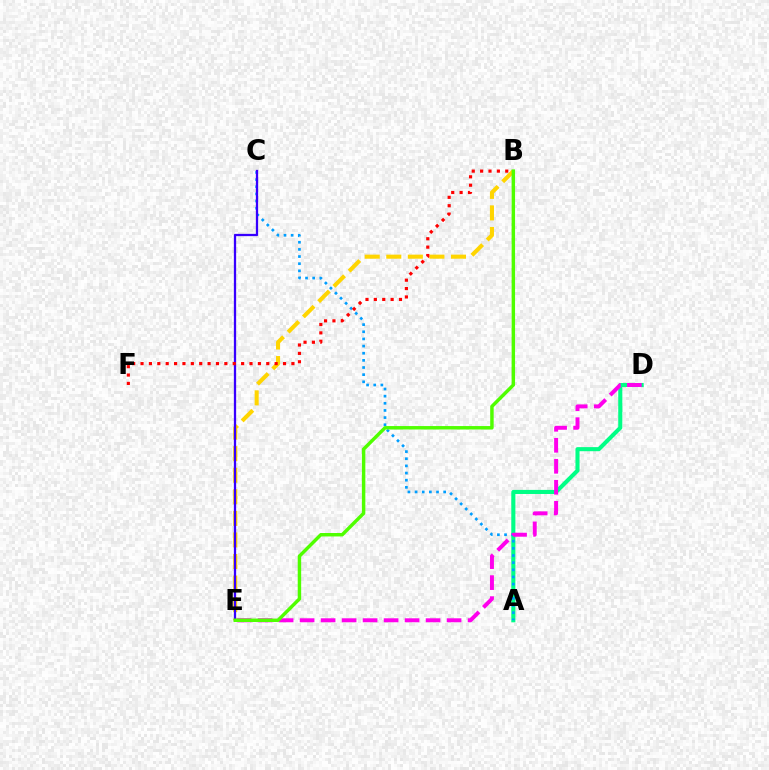{('B', 'E'): [{'color': '#ffd500', 'line_style': 'dashed', 'thickness': 2.93}, {'color': '#4fff00', 'line_style': 'solid', 'thickness': 2.48}], ('A', 'D'): [{'color': '#00ff86', 'line_style': 'solid', 'thickness': 2.94}], ('A', 'C'): [{'color': '#009eff', 'line_style': 'dotted', 'thickness': 1.94}], ('C', 'E'): [{'color': '#3700ff', 'line_style': 'solid', 'thickness': 1.64}], ('D', 'E'): [{'color': '#ff00ed', 'line_style': 'dashed', 'thickness': 2.85}], ('B', 'F'): [{'color': '#ff0000', 'line_style': 'dotted', 'thickness': 2.28}]}